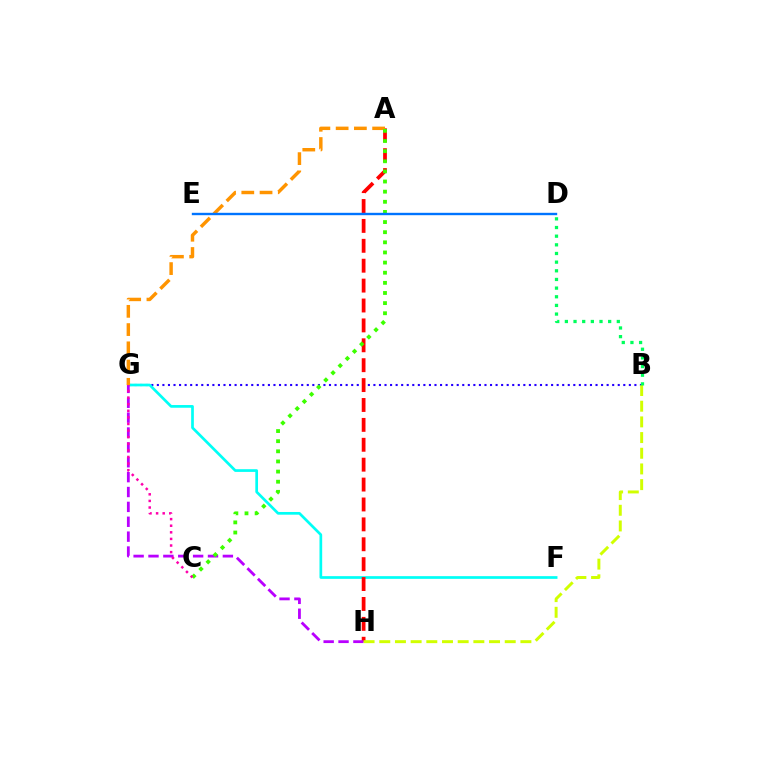{('B', 'G'): [{'color': '#2500ff', 'line_style': 'dotted', 'thickness': 1.51}], ('F', 'G'): [{'color': '#00fff6', 'line_style': 'solid', 'thickness': 1.95}], ('A', 'H'): [{'color': '#ff0000', 'line_style': 'dashed', 'thickness': 2.7}], ('A', 'G'): [{'color': '#ff9400', 'line_style': 'dashed', 'thickness': 2.48}], ('G', 'H'): [{'color': '#b900ff', 'line_style': 'dashed', 'thickness': 2.02}], ('B', 'H'): [{'color': '#d1ff00', 'line_style': 'dashed', 'thickness': 2.13}], ('B', 'D'): [{'color': '#00ff5c', 'line_style': 'dotted', 'thickness': 2.35}], ('A', 'C'): [{'color': '#3dff00', 'line_style': 'dotted', 'thickness': 2.75}], ('D', 'E'): [{'color': '#0074ff', 'line_style': 'solid', 'thickness': 1.72}], ('C', 'G'): [{'color': '#ff00ac', 'line_style': 'dotted', 'thickness': 1.79}]}